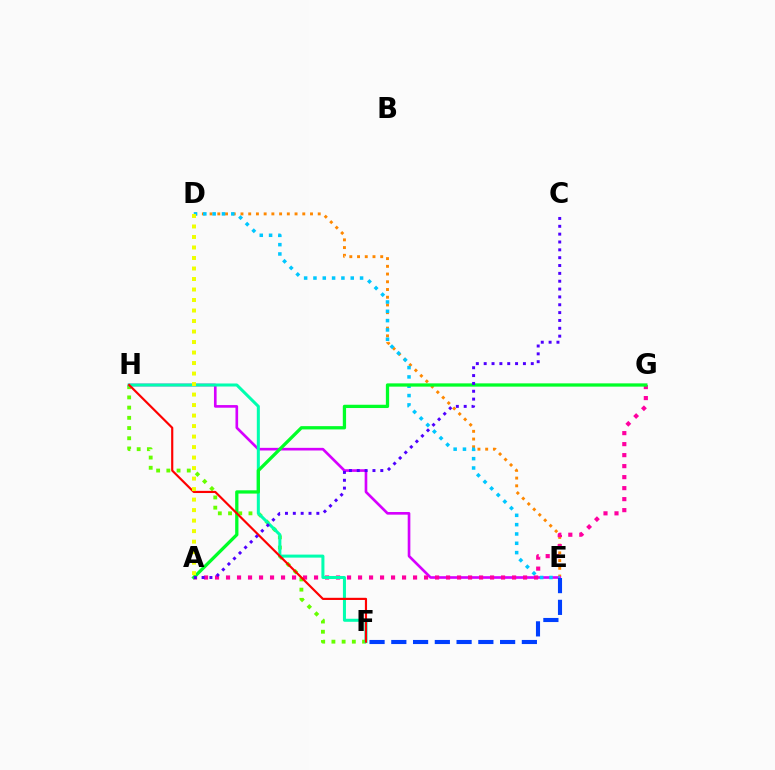{('D', 'E'): [{'color': '#ff8800', 'line_style': 'dotted', 'thickness': 2.1}, {'color': '#00c7ff', 'line_style': 'dotted', 'thickness': 2.53}], ('F', 'H'): [{'color': '#66ff00', 'line_style': 'dotted', 'thickness': 2.77}, {'color': '#00ffaf', 'line_style': 'solid', 'thickness': 2.18}, {'color': '#ff0000', 'line_style': 'solid', 'thickness': 1.56}], ('E', 'H'): [{'color': '#d600ff', 'line_style': 'solid', 'thickness': 1.91}], ('E', 'F'): [{'color': '#003fff', 'line_style': 'dashed', 'thickness': 2.96}], ('A', 'G'): [{'color': '#ff00a0', 'line_style': 'dotted', 'thickness': 2.99}, {'color': '#00ff27', 'line_style': 'solid', 'thickness': 2.36}], ('A', 'D'): [{'color': '#eeff00', 'line_style': 'dotted', 'thickness': 2.85}], ('A', 'C'): [{'color': '#4f00ff', 'line_style': 'dotted', 'thickness': 2.13}]}